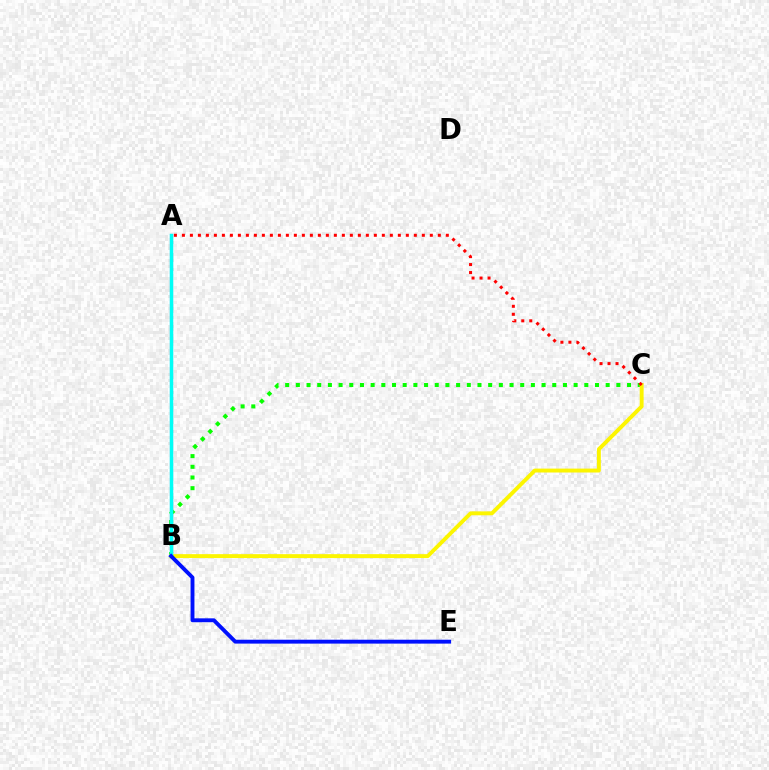{('B', 'C'): [{'color': '#08ff00', 'line_style': 'dotted', 'thickness': 2.9}, {'color': '#fcf500', 'line_style': 'solid', 'thickness': 2.82}], ('A', 'B'): [{'color': '#ee00ff', 'line_style': 'solid', 'thickness': 2.22}, {'color': '#00fff6', 'line_style': 'solid', 'thickness': 2.51}], ('A', 'C'): [{'color': '#ff0000', 'line_style': 'dotted', 'thickness': 2.17}], ('B', 'E'): [{'color': '#0010ff', 'line_style': 'solid', 'thickness': 2.8}]}